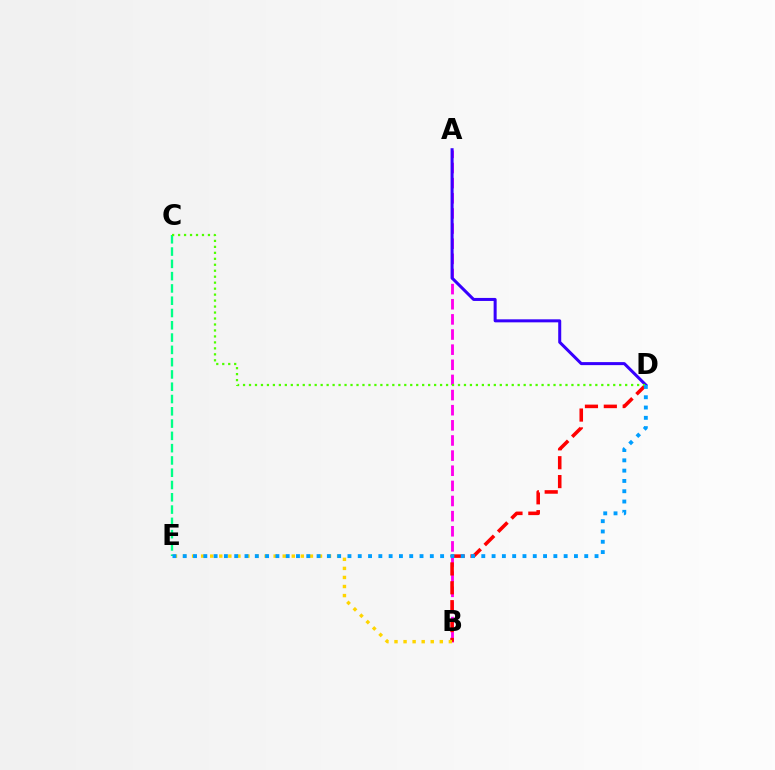{('A', 'B'): [{'color': '#ff00ed', 'line_style': 'dashed', 'thickness': 2.06}], ('B', 'D'): [{'color': '#ff0000', 'line_style': 'dashed', 'thickness': 2.56}], ('B', 'E'): [{'color': '#ffd500', 'line_style': 'dotted', 'thickness': 2.46}], ('C', 'E'): [{'color': '#00ff86', 'line_style': 'dashed', 'thickness': 1.67}], ('A', 'D'): [{'color': '#3700ff', 'line_style': 'solid', 'thickness': 2.17}], ('C', 'D'): [{'color': '#4fff00', 'line_style': 'dotted', 'thickness': 1.62}], ('D', 'E'): [{'color': '#009eff', 'line_style': 'dotted', 'thickness': 2.8}]}